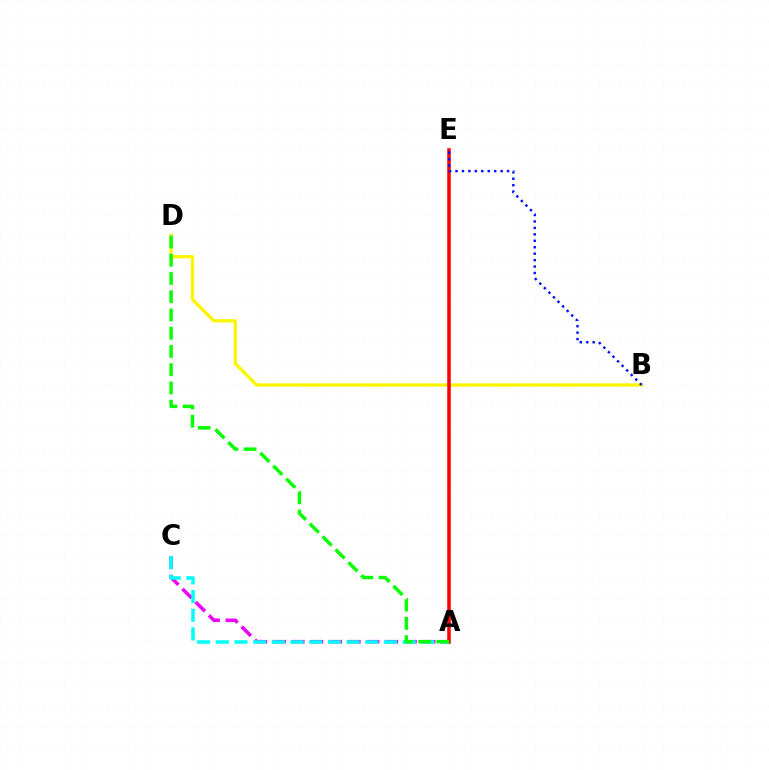{('A', 'C'): [{'color': '#ee00ff', 'line_style': 'dashed', 'thickness': 2.54}, {'color': '#00fff6', 'line_style': 'dashed', 'thickness': 2.54}], ('B', 'D'): [{'color': '#fcf500', 'line_style': 'solid', 'thickness': 2.37}], ('A', 'E'): [{'color': '#ff0000', 'line_style': 'solid', 'thickness': 2.53}], ('B', 'E'): [{'color': '#0010ff', 'line_style': 'dotted', 'thickness': 1.75}], ('A', 'D'): [{'color': '#08ff00', 'line_style': 'dashed', 'thickness': 2.48}]}